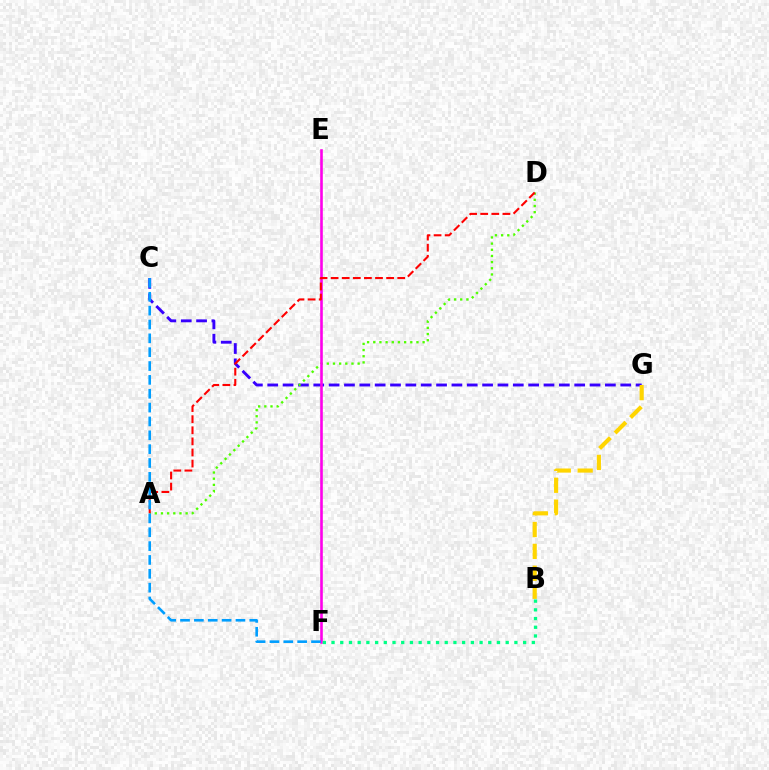{('C', 'G'): [{'color': '#3700ff', 'line_style': 'dashed', 'thickness': 2.09}], ('B', 'G'): [{'color': '#ffd500', 'line_style': 'dashed', 'thickness': 2.97}], ('A', 'D'): [{'color': '#4fff00', 'line_style': 'dotted', 'thickness': 1.68}, {'color': '#ff0000', 'line_style': 'dashed', 'thickness': 1.51}], ('E', 'F'): [{'color': '#ff00ed', 'line_style': 'solid', 'thickness': 1.88}], ('C', 'F'): [{'color': '#009eff', 'line_style': 'dashed', 'thickness': 1.88}], ('B', 'F'): [{'color': '#00ff86', 'line_style': 'dotted', 'thickness': 2.37}]}